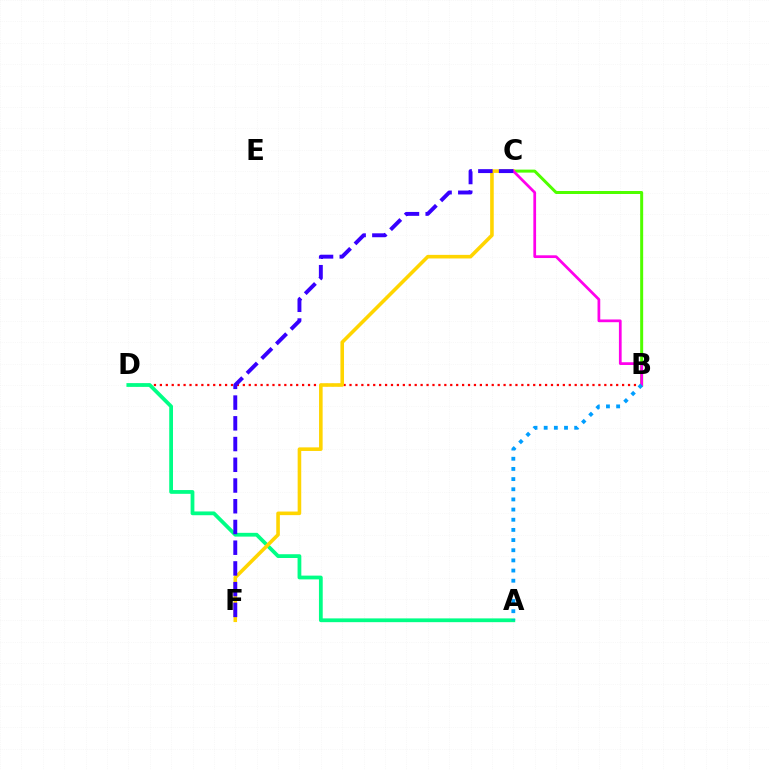{('B', 'D'): [{'color': '#ff0000', 'line_style': 'dotted', 'thickness': 1.61}], ('A', 'D'): [{'color': '#00ff86', 'line_style': 'solid', 'thickness': 2.71}], ('B', 'C'): [{'color': '#4fff00', 'line_style': 'solid', 'thickness': 2.15}, {'color': '#ff00ed', 'line_style': 'solid', 'thickness': 1.97}], ('C', 'F'): [{'color': '#ffd500', 'line_style': 'solid', 'thickness': 2.58}, {'color': '#3700ff', 'line_style': 'dashed', 'thickness': 2.82}], ('A', 'B'): [{'color': '#009eff', 'line_style': 'dotted', 'thickness': 2.76}]}